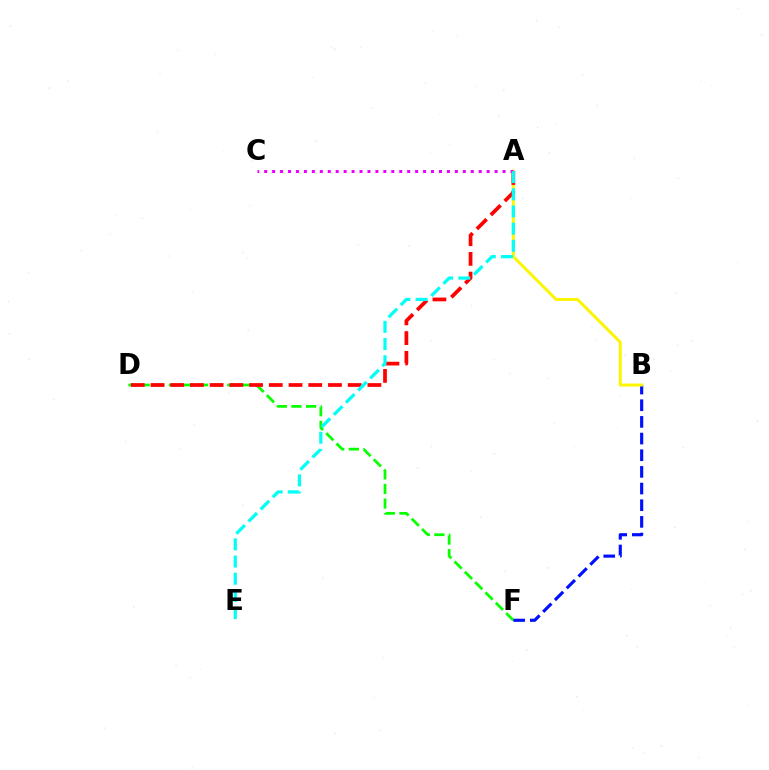{('D', 'F'): [{'color': '#08ff00', 'line_style': 'dashed', 'thickness': 1.98}], ('B', 'F'): [{'color': '#0010ff', 'line_style': 'dashed', 'thickness': 2.26}], ('A', 'B'): [{'color': '#fcf500', 'line_style': 'solid', 'thickness': 2.14}], ('A', 'D'): [{'color': '#ff0000', 'line_style': 'dashed', 'thickness': 2.68}], ('A', 'C'): [{'color': '#ee00ff', 'line_style': 'dotted', 'thickness': 2.16}], ('A', 'E'): [{'color': '#00fff6', 'line_style': 'dashed', 'thickness': 2.33}]}